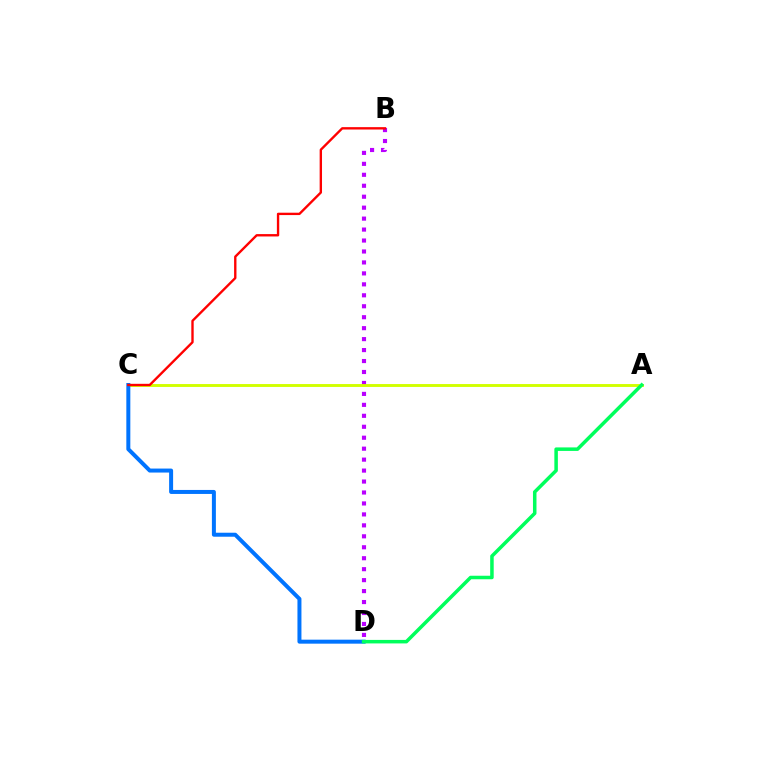{('B', 'D'): [{'color': '#b900ff', 'line_style': 'dotted', 'thickness': 2.98}], ('A', 'C'): [{'color': '#d1ff00', 'line_style': 'solid', 'thickness': 2.09}], ('C', 'D'): [{'color': '#0074ff', 'line_style': 'solid', 'thickness': 2.87}], ('A', 'D'): [{'color': '#00ff5c', 'line_style': 'solid', 'thickness': 2.53}], ('B', 'C'): [{'color': '#ff0000', 'line_style': 'solid', 'thickness': 1.7}]}